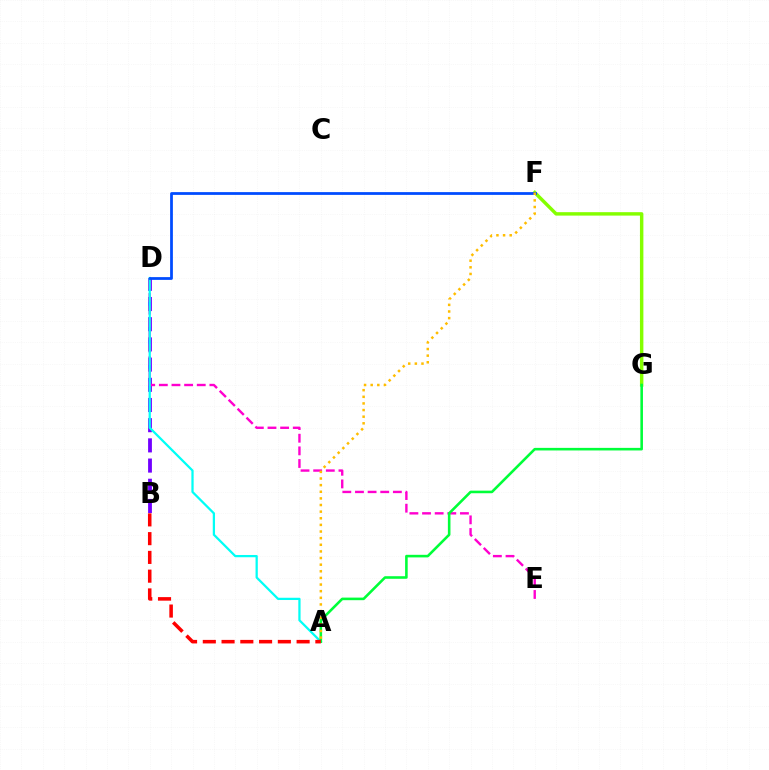{('B', 'D'): [{'color': '#7200ff', 'line_style': 'dashed', 'thickness': 2.74}], ('D', 'E'): [{'color': '#ff00cf', 'line_style': 'dashed', 'thickness': 1.72}], ('A', 'D'): [{'color': '#00fff6', 'line_style': 'solid', 'thickness': 1.62}], ('F', 'G'): [{'color': '#84ff00', 'line_style': 'solid', 'thickness': 2.47}], ('A', 'G'): [{'color': '#00ff39', 'line_style': 'solid', 'thickness': 1.86}], ('D', 'F'): [{'color': '#004bff', 'line_style': 'solid', 'thickness': 1.99}], ('A', 'B'): [{'color': '#ff0000', 'line_style': 'dashed', 'thickness': 2.55}], ('A', 'F'): [{'color': '#ffbd00', 'line_style': 'dotted', 'thickness': 1.8}]}